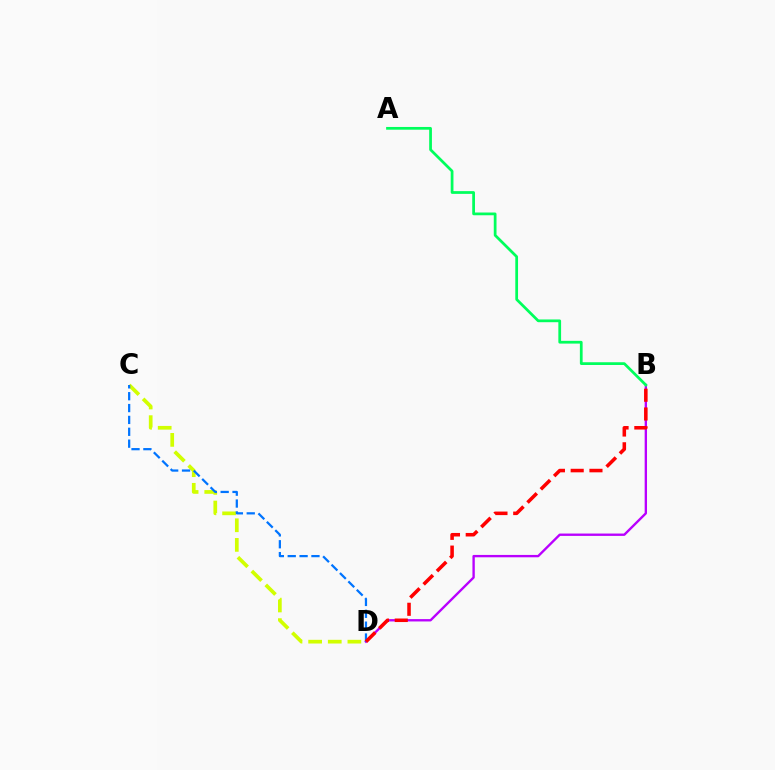{('B', 'D'): [{'color': '#b900ff', 'line_style': 'solid', 'thickness': 1.7}, {'color': '#ff0000', 'line_style': 'dashed', 'thickness': 2.55}], ('C', 'D'): [{'color': '#d1ff00', 'line_style': 'dashed', 'thickness': 2.67}, {'color': '#0074ff', 'line_style': 'dashed', 'thickness': 1.61}], ('A', 'B'): [{'color': '#00ff5c', 'line_style': 'solid', 'thickness': 1.97}]}